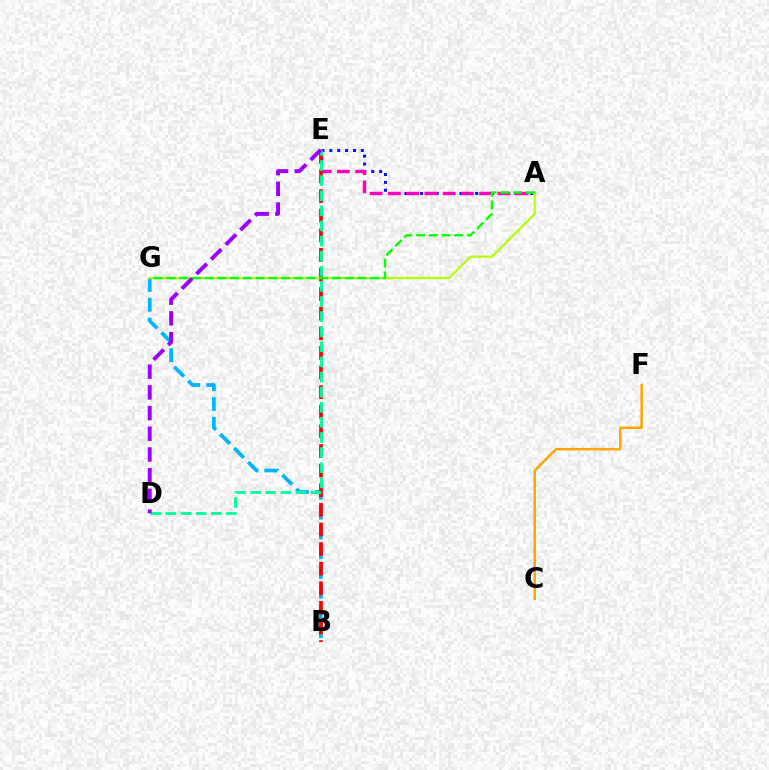{('B', 'G'): [{'color': '#00b5ff', 'line_style': 'dashed', 'thickness': 2.69}], ('A', 'E'): [{'color': '#0010ff', 'line_style': 'dotted', 'thickness': 2.14}, {'color': '#ff00bd', 'line_style': 'dashed', 'thickness': 2.48}], ('B', 'E'): [{'color': '#ff0000', 'line_style': 'dashed', 'thickness': 2.66}], ('D', 'E'): [{'color': '#00ff9d', 'line_style': 'dashed', 'thickness': 2.05}, {'color': '#9b00ff', 'line_style': 'dashed', 'thickness': 2.81}], ('A', 'G'): [{'color': '#b3ff00', 'line_style': 'solid', 'thickness': 1.56}, {'color': '#08ff00', 'line_style': 'dashed', 'thickness': 1.73}], ('C', 'F'): [{'color': '#ffa500', 'line_style': 'solid', 'thickness': 1.8}]}